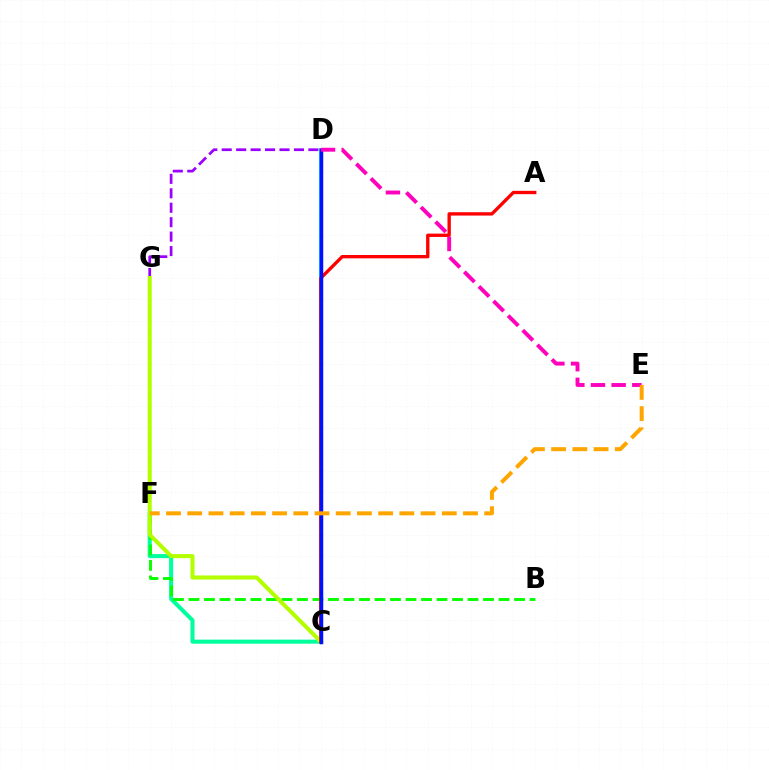{('D', 'G'): [{'color': '#9b00ff', 'line_style': 'dashed', 'thickness': 1.96}], ('C', 'F'): [{'color': '#00ff9d', 'line_style': 'solid', 'thickness': 2.92}], ('C', 'D'): [{'color': '#00b5ff', 'line_style': 'solid', 'thickness': 2.77}, {'color': '#0010ff', 'line_style': 'solid', 'thickness': 2.51}], ('B', 'F'): [{'color': '#08ff00', 'line_style': 'dashed', 'thickness': 2.11}], ('C', 'G'): [{'color': '#b3ff00', 'line_style': 'solid', 'thickness': 2.93}], ('A', 'C'): [{'color': '#ff0000', 'line_style': 'solid', 'thickness': 2.41}], ('D', 'E'): [{'color': '#ff00bd', 'line_style': 'dashed', 'thickness': 2.81}], ('E', 'F'): [{'color': '#ffa500', 'line_style': 'dashed', 'thickness': 2.88}]}